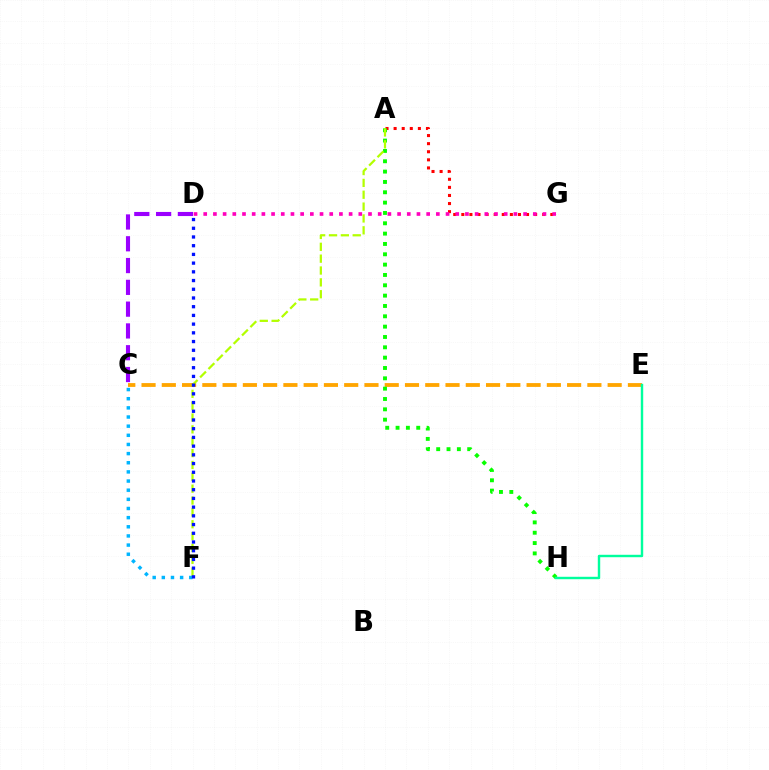{('A', 'G'): [{'color': '#ff0000', 'line_style': 'dotted', 'thickness': 2.2}], ('C', 'E'): [{'color': '#ffa500', 'line_style': 'dashed', 'thickness': 2.75}], ('D', 'G'): [{'color': '#ff00bd', 'line_style': 'dotted', 'thickness': 2.63}], ('A', 'H'): [{'color': '#08ff00', 'line_style': 'dotted', 'thickness': 2.81}], ('C', 'D'): [{'color': '#9b00ff', 'line_style': 'dashed', 'thickness': 2.96}], ('A', 'F'): [{'color': '#b3ff00', 'line_style': 'dashed', 'thickness': 1.61}], ('C', 'F'): [{'color': '#00b5ff', 'line_style': 'dotted', 'thickness': 2.49}], ('D', 'F'): [{'color': '#0010ff', 'line_style': 'dotted', 'thickness': 2.37}], ('E', 'H'): [{'color': '#00ff9d', 'line_style': 'solid', 'thickness': 1.75}]}